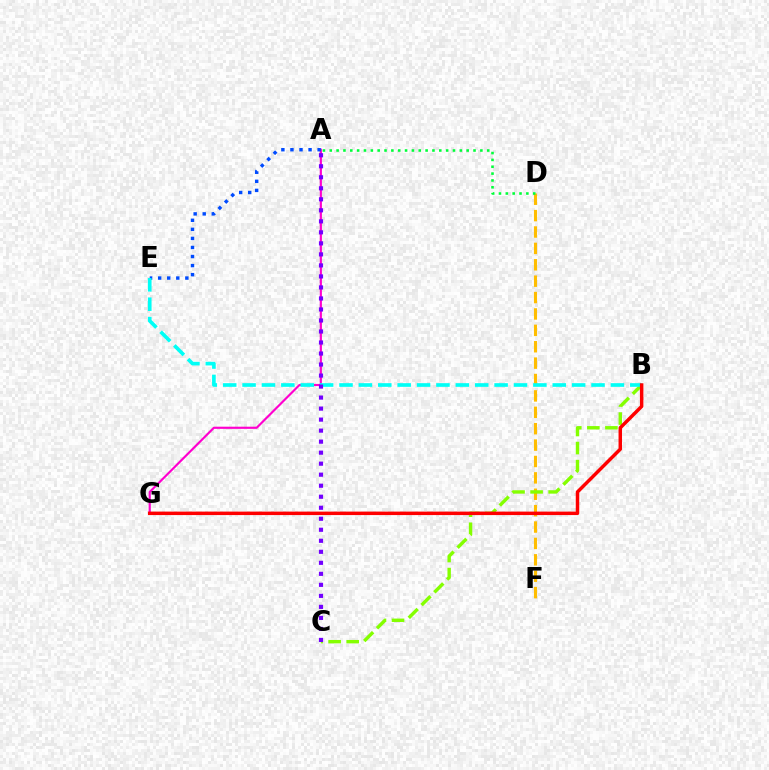{('D', 'F'): [{'color': '#ffbd00', 'line_style': 'dashed', 'thickness': 2.23}], ('A', 'G'): [{'color': '#ff00cf', 'line_style': 'solid', 'thickness': 1.56}], ('A', 'D'): [{'color': '#00ff39', 'line_style': 'dotted', 'thickness': 1.86}], ('A', 'E'): [{'color': '#004bff', 'line_style': 'dotted', 'thickness': 2.46}], ('B', 'C'): [{'color': '#84ff00', 'line_style': 'dashed', 'thickness': 2.45}], ('B', 'E'): [{'color': '#00fff6', 'line_style': 'dashed', 'thickness': 2.63}], ('B', 'G'): [{'color': '#ff0000', 'line_style': 'solid', 'thickness': 2.5}], ('A', 'C'): [{'color': '#7200ff', 'line_style': 'dotted', 'thickness': 2.99}]}